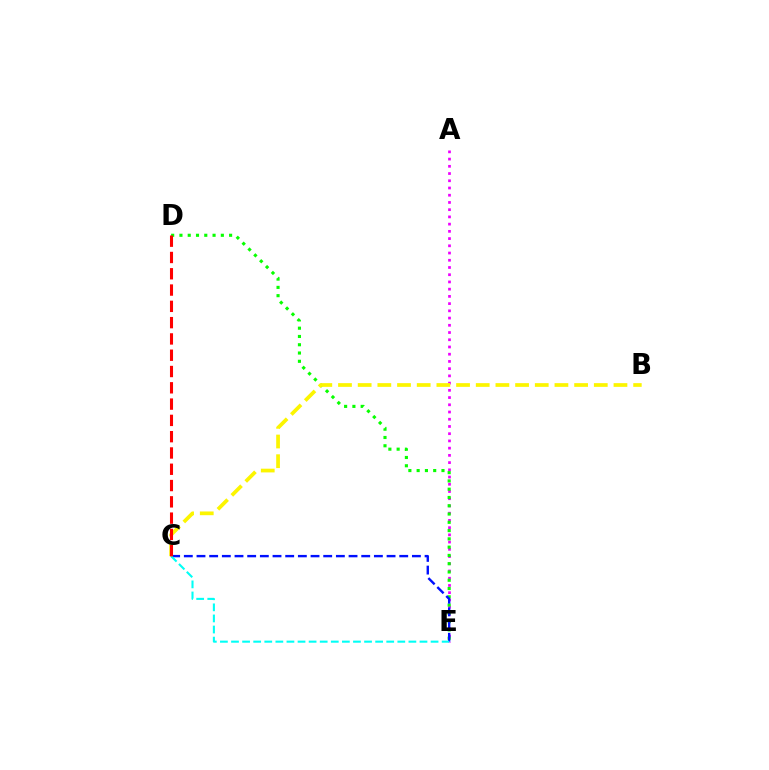{('A', 'E'): [{'color': '#ee00ff', 'line_style': 'dotted', 'thickness': 1.96}], ('D', 'E'): [{'color': '#08ff00', 'line_style': 'dotted', 'thickness': 2.25}], ('C', 'E'): [{'color': '#0010ff', 'line_style': 'dashed', 'thickness': 1.72}, {'color': '#00fff6', 'line_style': 'dashed', 'thickness': 1.51}], ('B', 'C'): [{'color': '#fcf500', 'line_style': 'dashed', 'thickness': 2.67}], ('C', 'D'): [{'color': '#ff0000', 'line_style': 'dashed', 'thickness': 2.21}]}